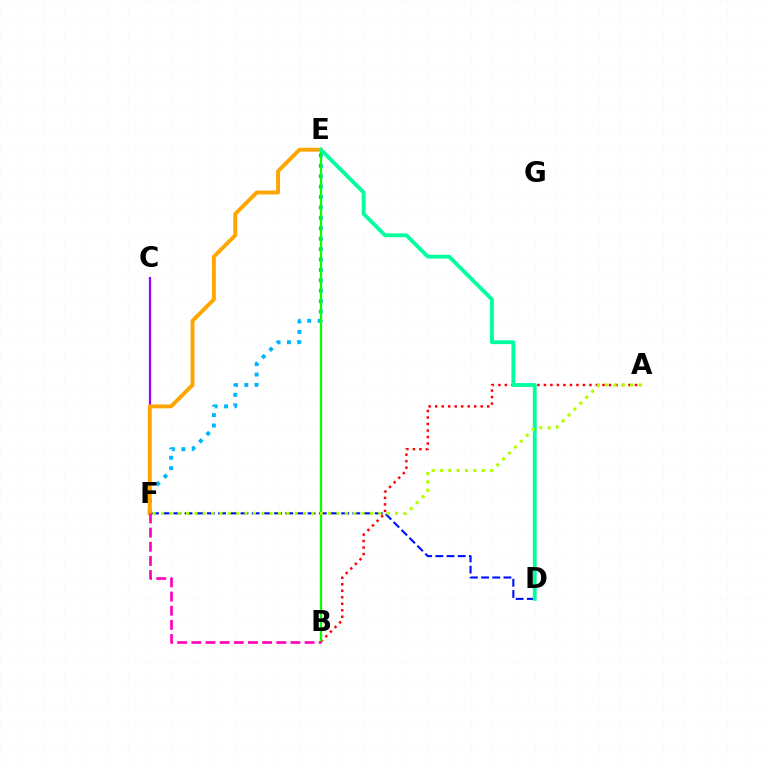{('C', 'F'): [{'color': '#9b00ff', 'line_style': 'solid', 'thickness': 1.6}], ('A', 'B'): [{'color': '#ff0000', 'line_style': 'dotted', 'thickness': 1.77}], ('D', 'F'): [{'color': '#0010ff', 'line_style': 'dashed', 'thickness': 1.52}], ('E', 'F'): [{'color': '#00b5ff', 'line_style': 'dotted', 'thickness': 2.83}, {'color': '#ffa500', 'line_style': 'solid', 'thickness': 2.79}], ('B', 'E'): [{'color': '#08ff00', 'line_style': 'solid', 'thickness': 1.64}], ('D', 'E'): [{'color': '#00ff9d', 'line_style': 'solid', 'thickness': 2.75}], ('B', 'F'): [{'color': '#ff00bd', 'line_style': 'dashed', 'thickness': 1.92}], ('A', 'F'): [{'color': '#b3ff00', 'line_style': 'dotted', 'thickness': 2.27}]}